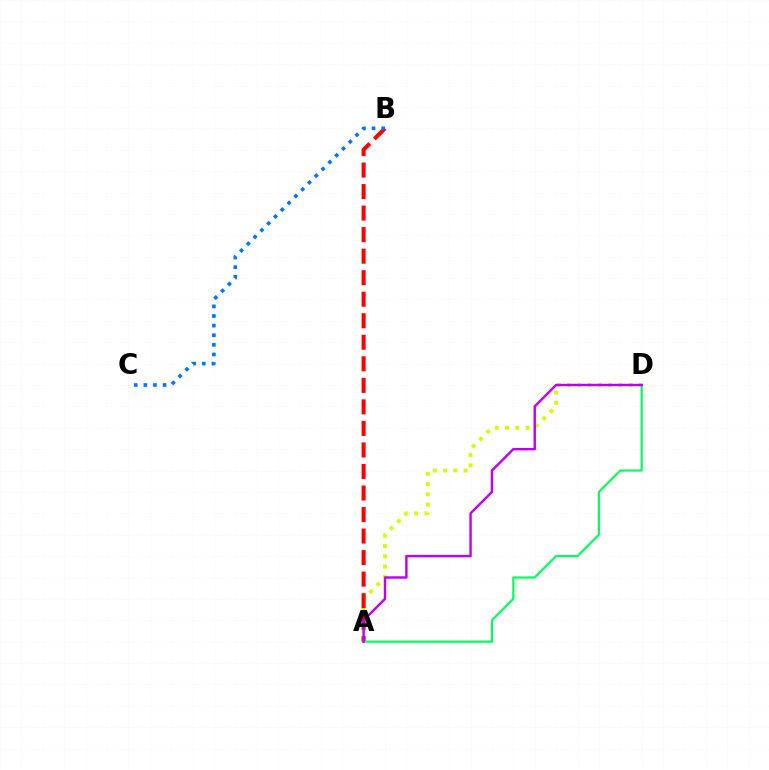{('A', 'D'): [{'color': '#d1ff00', 'line_style': 'dotted', 'thickness': 2.79}, {'color': '#00ff5c', 'line_style': 'solid', 'thickness': 1.55}, {'color': '#b900ff', 'line_style': 'solid', 'thickness': 1.74}], ('A', 'B'): [{'color': '#ff0000', 'line_style': 'dashed', 'thickness': 2.92}], ('B', 'C'): [{'color': '#0074ff', 'line_style': 'dotted', 'thickness': 2.61}]}